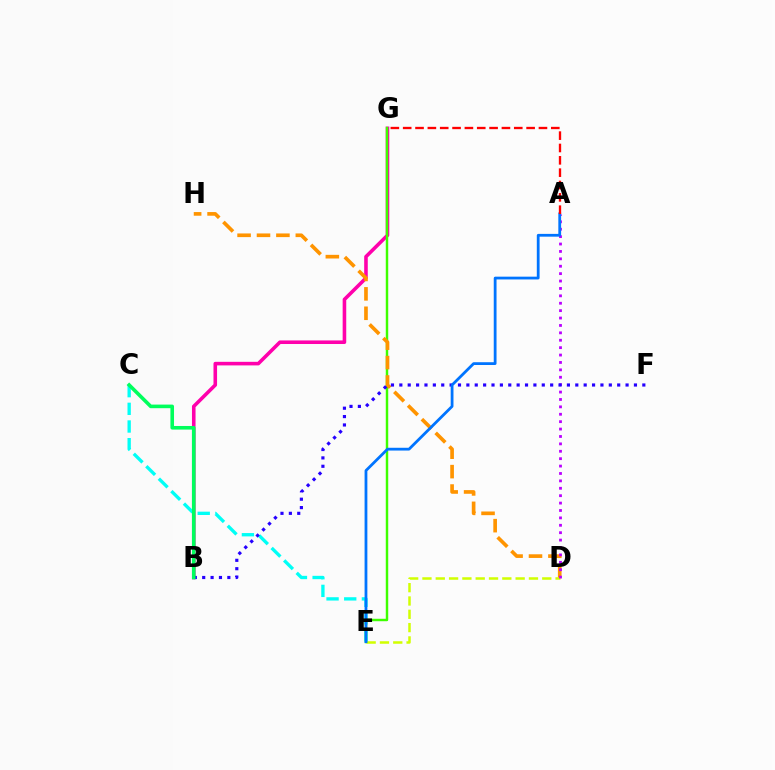{('D', 'E'): [{'color': '#d1ff00', 'line_style': 'dashed', 'thickness': 1.81}], ('B', 'G'): [{'color': '#ff00ac', 'line_style': 'solid', 'thickness': 2.57}], ('C', 'E'): [{'color': '#00fff6', 'line_style': 'dashed', 'thickness': 2.4}], ('E', 'G'): [{'color': '#3dff00', 'line_style': 'solid', 'thickness': 1.76}], ('D', 'H'): [{'color': '#ff9400', 'line_style': 'dashed', 'thickness': 2.64}], ('A', 'D'): [{'color': '#b900ff', 'line_style': 'dotted', 'thickness': 2.01}], ('B', 'F'): [{'color': '#2500ff', 'line_style': 'dotted', 'thickness': 2.28}], ('A', 'E'): [{'color': '#0074ff', 'line_style': 'solid', 'thickness': 2.0}], ('A', 'G'): [{'color': '#ff0000', 'line_style': 'dashed', 'thickness': 1.68}], ('B', 'C'): [{'color': '#00ff5c', 'line_style': 'solid', 'thickness': 2.59}]}